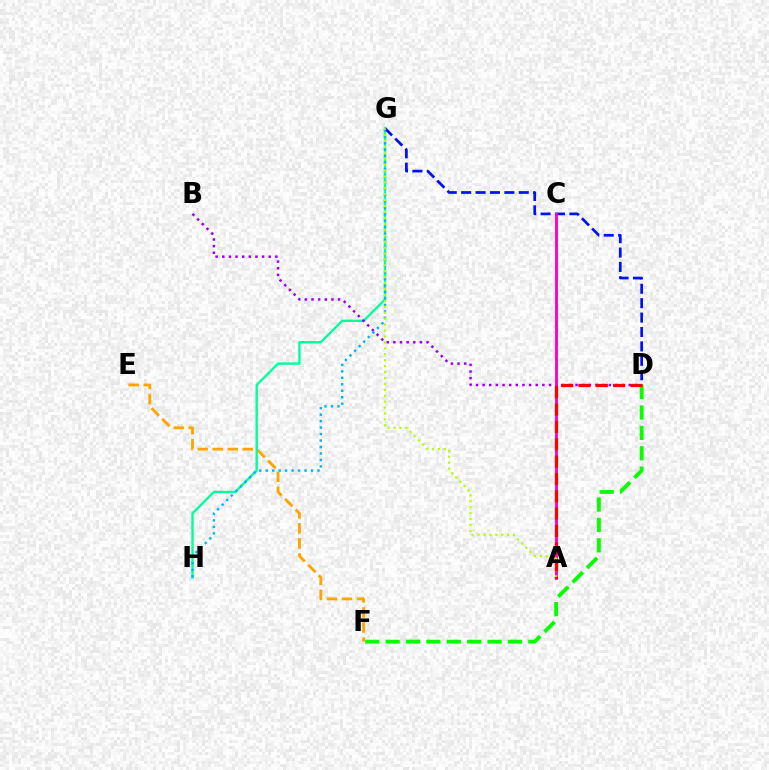{('E', 'F'): [{'color': '#ffa500', 'line_style': 'dashed', 'thickness': 2.05}], ('G', 'H'): [{'color': '#00ff9d', 'line_style': 'solid', 'thickness': 1.72}, {'color': '#00b5ff', 'line_style': 'dotted', 'thickness': 1.76}], ('B', 'D'): [{'color': '#9b00ff', 'line_style': 'dotted', 'thickness': 1.8}], ('D', 'G'): [{'color': '#0010ff', 'line_style': 'dashed', 'thickness': 1.96}], ('A', 'C'): [{'color': '#ff00bd', 'line_style': 'solid', 'thickness': 2.06}], ('D', 'F'): [{'color': '#08ff00', 'line_style': 'dashed', 'thickness': 2.77}], ('A', 'G'): [{'color': '#b3ff00', 'line_style': 'dotted', 'thickness': 1.61}], ('A', 'D'): [{'color': '#ff0000', 'line_style': 'dashed', 'thickness': 2.35}]}